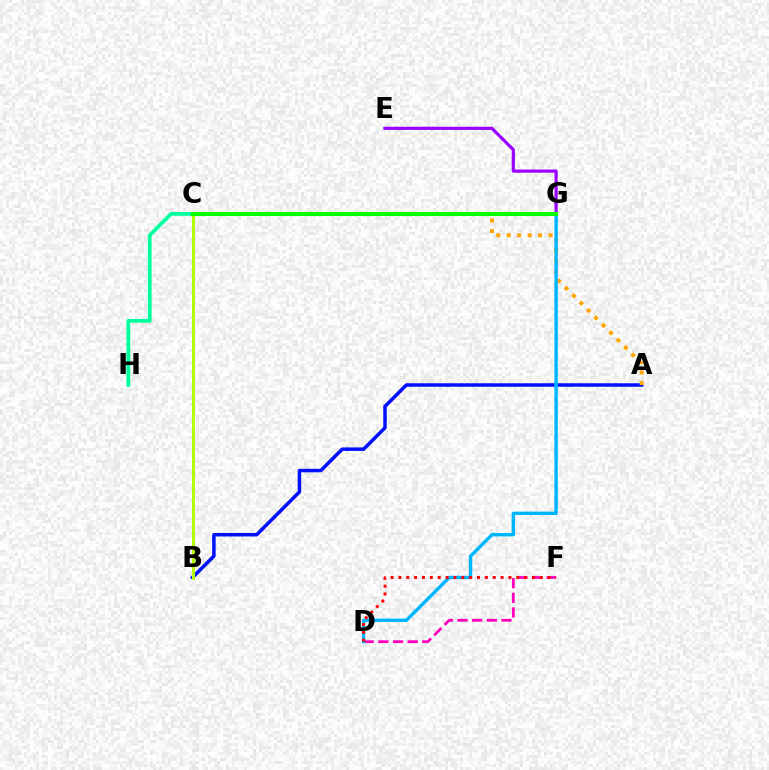{('D', 'F'): [{'color': '#ff00bd', 'line_style': 'dashed', 'thickness': 1.99}, {'color': '#ff0000', 'line_style': 'dotted', 'thickness': 2.14}], ('C', 'H'): [{'color': '#00ff9d', 'line_style': 'solid', 'thickness': 2.7}], ('A', 'B'): [{'color': '#0010ff', 'line_style': 'solid', 'thickness': 2.52}], ('E', 'G'): [{'color': '#9b00ff', 'line_style': 'solid', 'thickness': 2.29}], ('B', 'C'): [{'color': '#b3ff00', 'line_style': 'solid', 'thickness': 2.15}], ('A', 'C'): [{'color': '#ffa500', 'line_style': 'dotted', 'thickness': 2.85}], ('D', 'G'): [{'color': '#00b5ff', 'line_style': 'solid', 'thickness': 2.44}], ('C', 'G'): [{'color': '#08ff00', 'line_style': 'solid', 'thickness': 2.92}]}